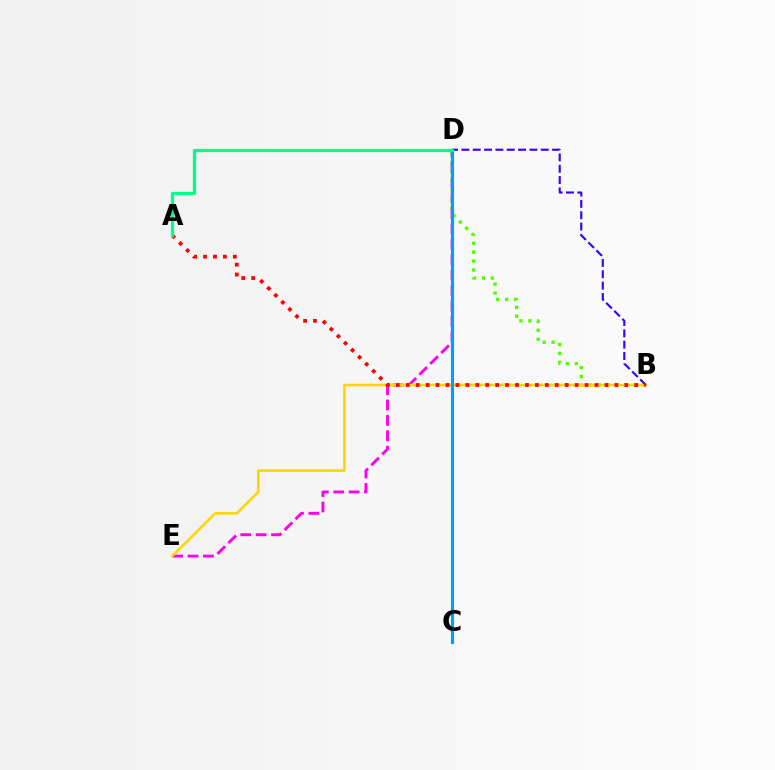{('D', 'E'): [{'color': '#ff00ed', 'line_style': 'dashed', 'thickness': 2.09}], ('B', 'D'): [{'color': '#4fff00', 'line_style': 'dotted', 'thickness': 2.42}, {'color': '#3700ff', 'line_style': 'dashed', 'thickness': 1.54}], ('B', 'E'): [{'color': '#ffd500', 'line_style': 'solid', 'thickness': 1.86}], ('C', 'D'): [{'color': '#009eff', 'line_style': 'solid', 'thickness': 2.26}], ('A', 'B'): [{'color': '#ff0000', 'line_style': 'dotted', 'thickness': 2.7}], ('A', 'D'): [{'color': '#00ff86', 'line_style': 'solid', 'thickness': 2.35}]}